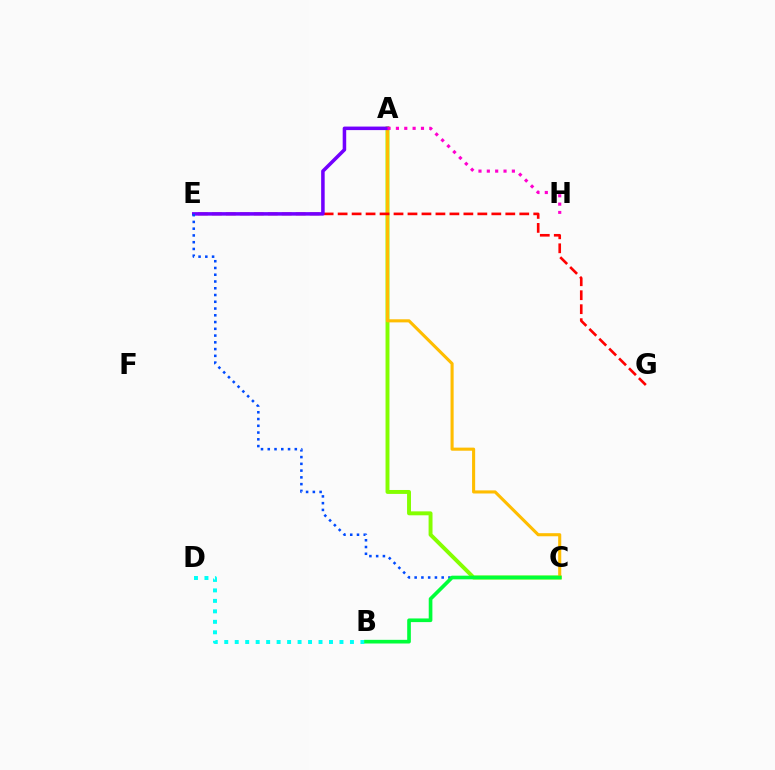{('A', 'C'): [{'color': '#84ff00', 'line_style': 'solid', 'thickness': 2.83}, {'color': '#ffbd00', 'line_style': 'solid', 'thickness': 2.22}], ('E', 'G'): [{'color': '#ff0000', 'line_style': 'dashed', 'thickness': 1.9}], ('A', 'E'): [{'color': '#7200ff', 'line_style': 'solid', 'thickness': 2.54}], ('A', 'H'): [{'color': '#ff00cf', 'line_style': 'dotted', 'thickness': 2.27}], ('C', 'E'): [{'color': '#004bff', 'line_style': 'dotted', 'thickness': 1.84}], ('B', 'D'): [{'color': '#00fff6', 'line_style': 'dotted', 'thickness': 2.85}], ('B', 'C'): [{'color': '#00ff39', 'line_style': 'solid', 'thickness': 2.63}]}